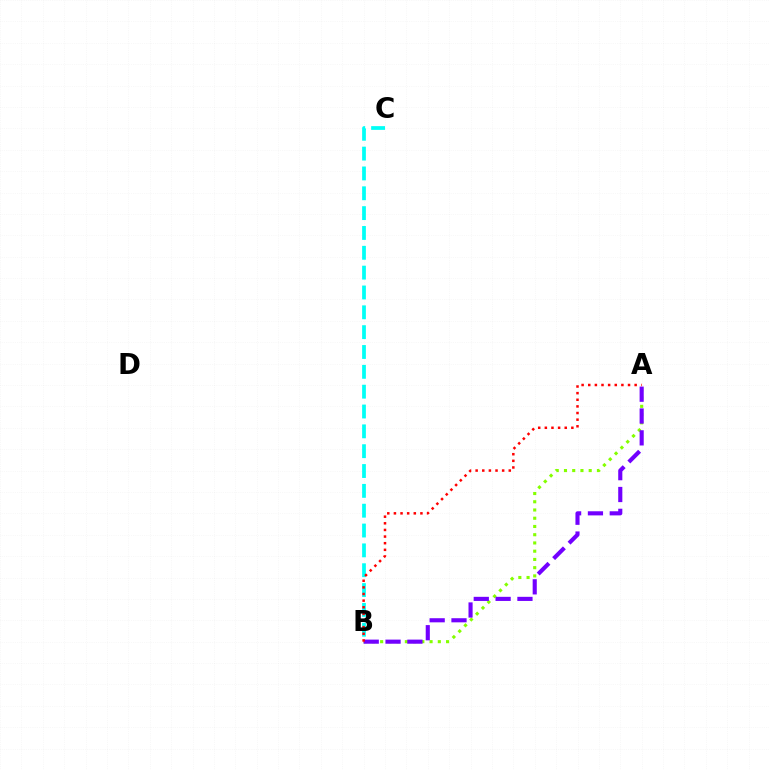{('A', 'B'): [{'color': '#84ff00', 'line_style': 'dotted', 'thickness': 2.24}, {'color': '#7200ff', 'line_style': 'dashed', 'thickness': 2.97}, {'color': '#ff0000', 'line_style': 'dotted', 'thickness': 1.8}], ('B', 'C'): [{'color': '#00fff6', 'line_style': 'dashed', 'thickness': 2.7}]}